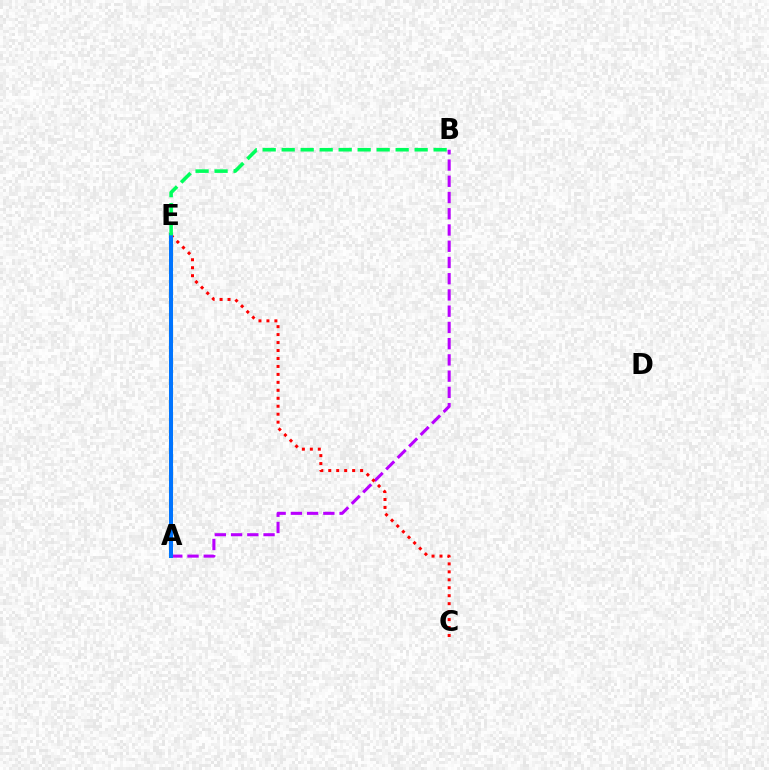{('A', 'B'): [{'color': '#b900ff', 'line_style': 'dashed', 'thickness': 2.21}], ('C', 'E'): [{'color': '#ff0000', 'line_style': 'dotted', 'thickness': 2.16}], ('A', 'E'): [{'color': '#d1ff00', 'line_style': 'solid', 'thickness': 2.92}, {'color': '#0074ff', 'line_style': 'solid', 'thickness': 2.91}], ('B', 'E'): [{'color': '#00ff5c', 'line_style': 'dashed', 'thickness': 2.58}]}